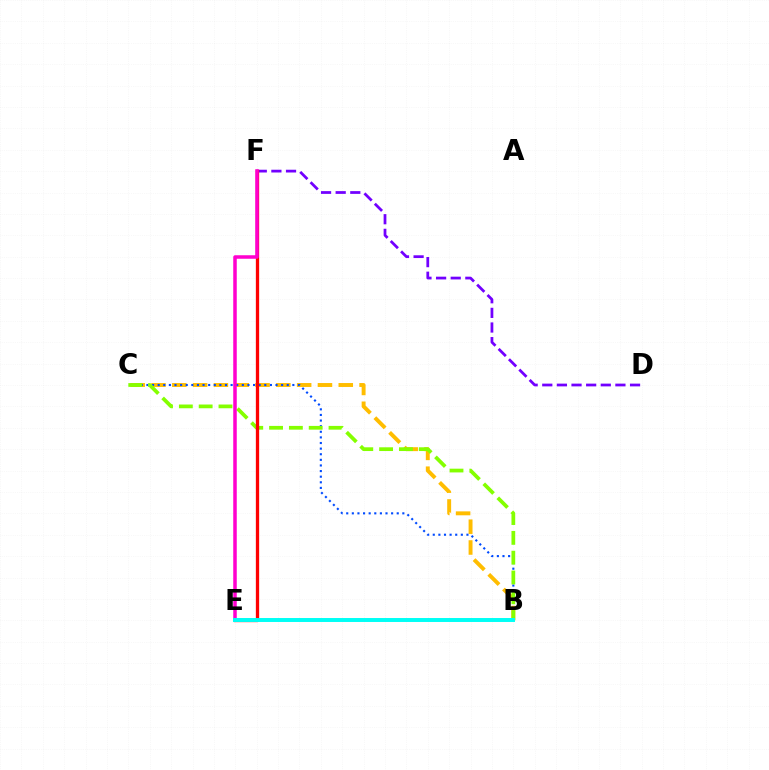{('B', 'C'): [{'color': '#ffbd00', 'line_style': 'dashed', 'thickness': 2.83}, {'color': '#004bff', 'line_style': 'dotted', 'thickness': 1.52}, {'color': '#84ff00', 'line_style': 'dashed', 'thickness': 2.69}], ('D', 'F'): [{'color': '#7200ff', 'line_style': 'dashed', 'thickness': 1.99}], ('E', 'F'): [{'color': '#ff0000', 'line_style': 'solid', 'thickness': 2.37}, {'color': '#ff00cf', 'line_style': 'solid', 'thickness': 2.53}], ('B', 'E'): [{'color': '#00ff39', 'line_style': 'dashed', 'thickness': 1.63}, {'color': '#00fff6', 'line_style': 'solid', 'thickness': 2.84}]}